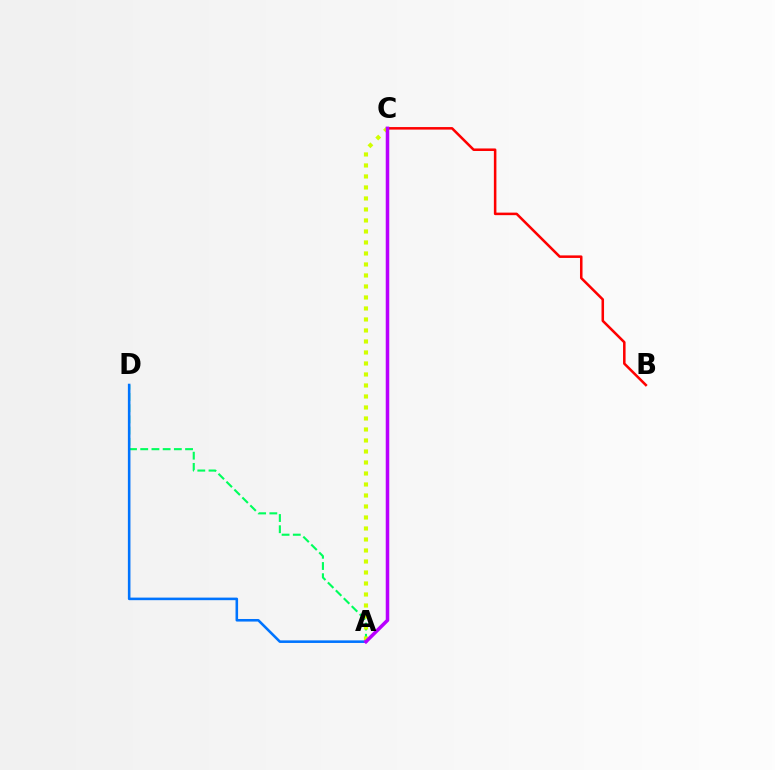{('A', 'D'): [{'color': '#00ff5c', 'line_style': 'dashed', 'thickness': 1.52}, {'color': '#0074ff', 'line_style': 'solid', 'thickness': 1.85}], ('A', 'C'): [{'color': '#d1ff00', 'line_style': 'dotted', 'thickness': 2.99}, {'color': '#b900ff', 'line_style': 'solid', 'thickness': 2.54}], ('B', 'C'): [{'color': '#ff0000', 'line_style': 'solid', 'thickness': 1.82}]}